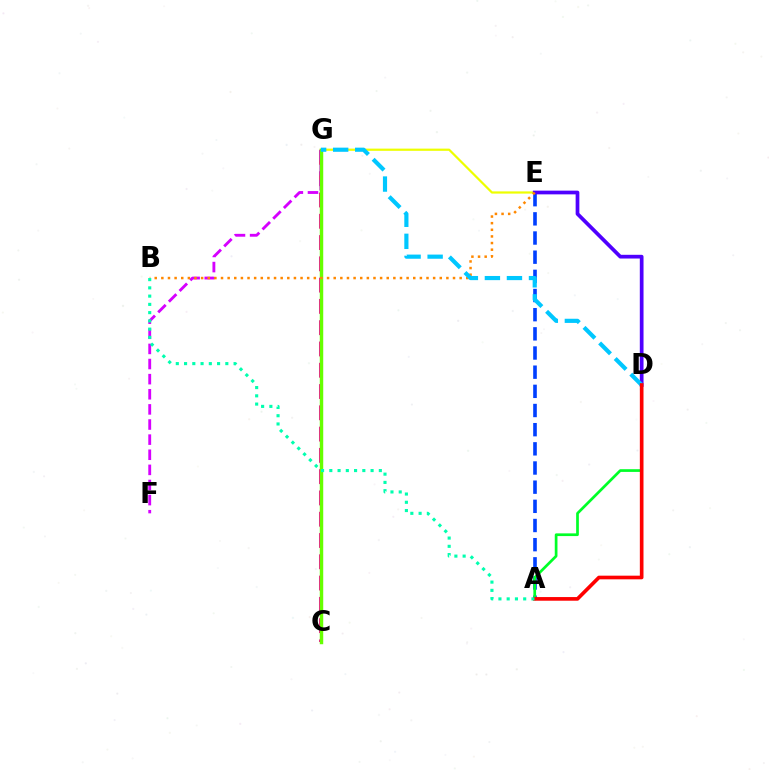{('C', 'G'): [{'color': '#ff00a0', 'line_style': 'dashed', 'thickness': 2.89}, {'color': '#66ff00', 'line_style': 'solid', 'thickness': 2.48}], ('A', 'E'): [{'color': '#003fff', 'line_style': 'dashed', 'thickness': 2.6}], ('E', 'G'): [{'color': '#eeff00', 'line_style': 'solid', 'thickness': 1.59}], ('D', 'E'): [{'color': '#4f00ff', 'line_style': 'solid', 'thickness': 2.68}], ('F', 'G'): [{'color': '#d600ff', 'line_style': 'dashed', 'thickness': 2.05}], ('B', 'E'): [{'color': '#ff8800', 'line_style': 'dotted', 'thickness': 1.8}], ('A', 'D'): [{'color': '#00ff27', 'line_style': 'solid', 'thickness': 1.95}, {'color': '#ff0000', 'line_style': 'solid', 'thickness': 2.63}], ('D', 'G'): [{'color': '#00c7ff', 'line_style': 'dashed', 'thickness': 2.99}], ('A', 'B'): [{'color': '#00ffaf', 'line_style': 'dotted', 'thickness': 2.24}]}